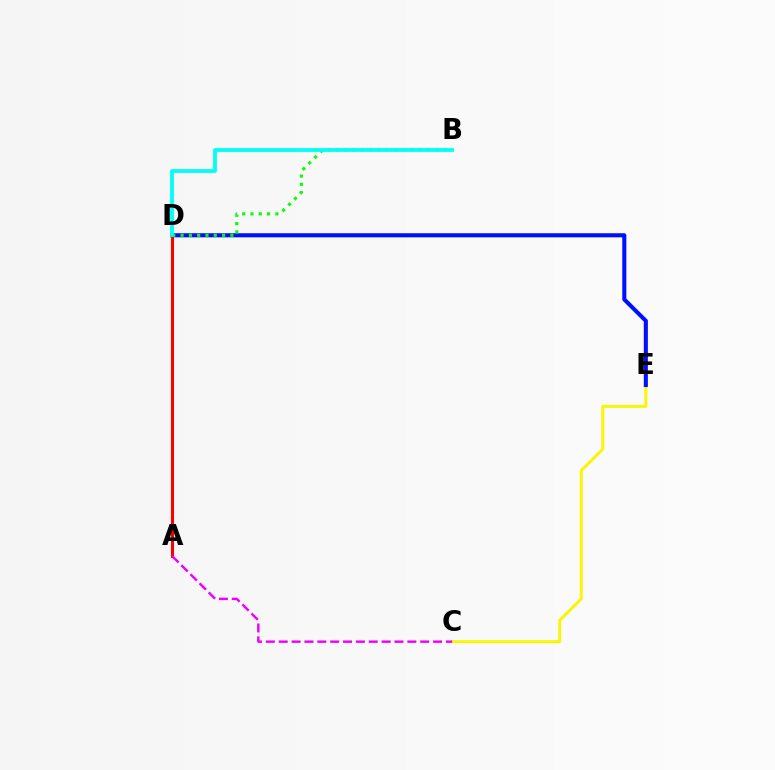{('C', 'E'): [{'color': '#fcf500', 'line_style': 'solid', 'thickness': 2.11}], ('D', 'E'): [{'color': '#0010ff', 'line_style': 'solid', 'thickness': 2.93}], ('B', 'D'): [{'color': '#08ff00', 'line_style': 'dotted', 'thickness': 2.25}, {'color': '#00fff6', 'line_style': 'solid', 'thickness': 2.73}], ('A', 'D'): [{'color': '#ff0000', 'line_style': 'solid', 'thickness': 2.22}], ('A', 'C'): [{'color': '#ee00ff', 'line_style': 'dashed', 'thickness': 1.75}]}